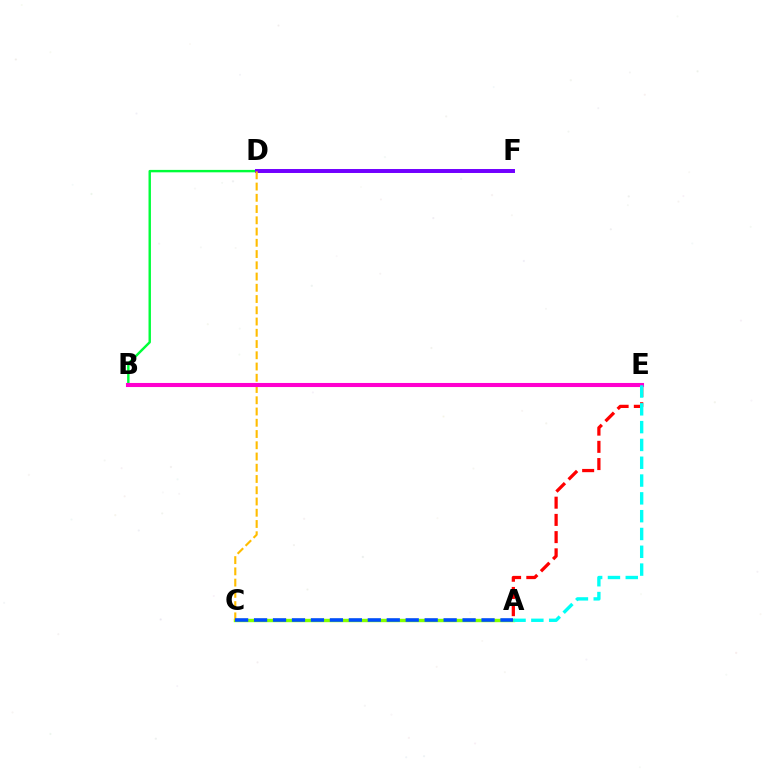{('A', 'C'): [{'color': '#84ff00', 'line_style': 'solid', 'thickness': 2.44}, {'color': '#004bff', 'line_style': 'dashed', 'thickness': 2.58}], ('B', 'D'): [{'color': '#00ff39', 'line_style': 'solid', 'thickness': 1.74}], ('A', 'E'): [{'color': '#ff0000', 'line_style': 'dashed', 'thickness': 2.34}, {'color': '#00fff6', 'line_style': 'dashed', 'thickness': 2.42}], ('D', 'F'): [{'color': '#7200ff', 'line_style': 'solid', 'thickness': 2.85}], ('C', 'D'): [{'color': '#ffbd00', 'line_style': 'dashed', 'thickness': 1.53}], ('B', 'E'): [{'color': '#ff00cf', 'line_style': 'solid', 'thickness': 2.93}]}